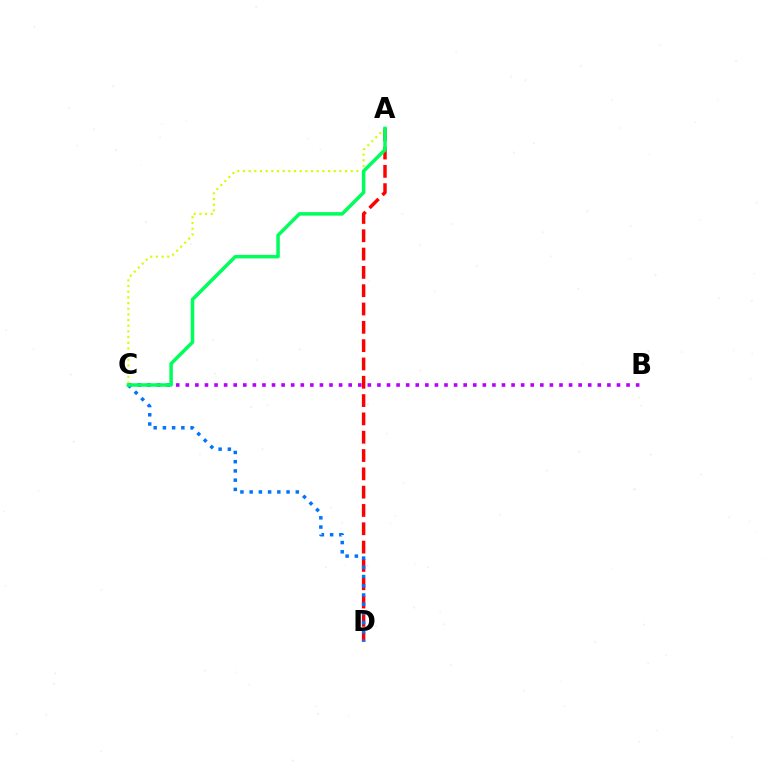{('B', 'C'): [{'color': '#b900ff', 'line_style': 'dotted', 'thickness': 2.6}], ('A', 'D'): [{'color': '#ff0000', 'line_style': 'dashed', 'thickness': 2.49}], ('C', 'D'): [{'color': '#0074ff', 'line_style': 'dotted', 'thickness': 2.51}], ('A', 'C'): [{'color': '#d1ff00', 'line_style': 'dotted', 'thickness': 1.54}, {'color': '#00ff5c', 'line_style': 'solid', 'thickness': 2.53}]}